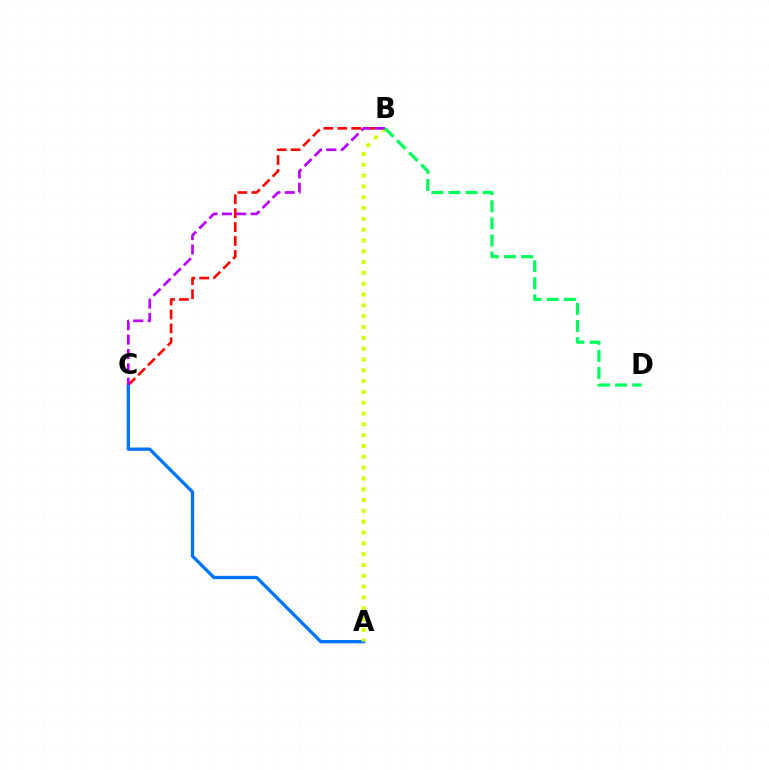{('B', 'C'): [{'color': '#ff0000', 'line_style': 'dashed', 'thickness': 1.89}, {'color': '#b900ff', 'line_style': 'dashed', 'thickness': 1.95}], ('A', 'C'): [{'color': '#0074ff', 'line_style': 'solid', 'thickness': 2.37}], ('A', 'B'): [{'color': '#d1ff00', 'line_style': 'dotted', 'thickness': 2.94}], ('B', 'D'): [{'color': '#00ff5c', 'line_style': 'dashed', 'thickness': 2.32}]}